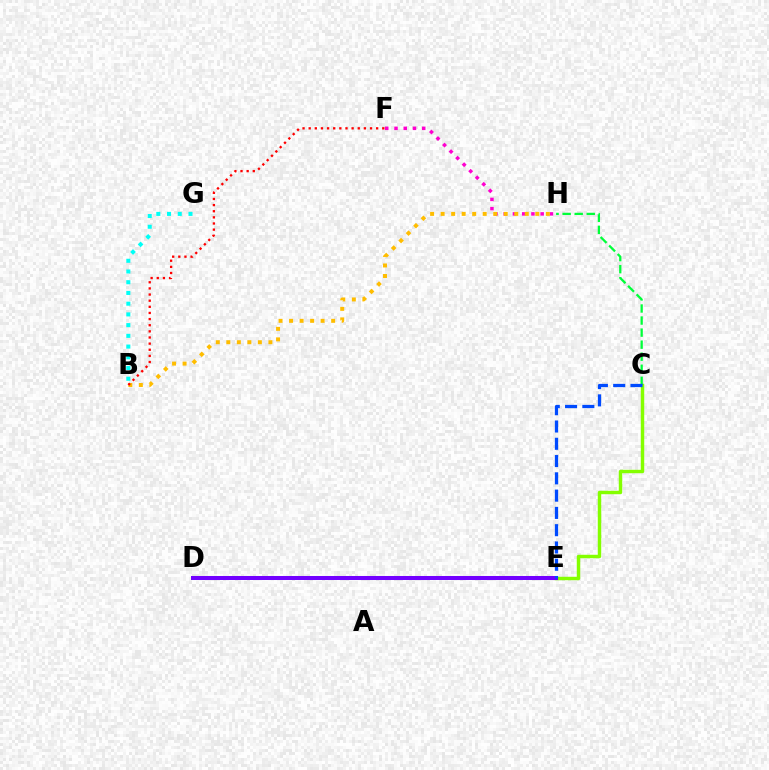{('C', 'E'): [{'color': '#84ff00', 'line_style': 'solid', 'thickness': 2.48}, {'color': '#004bff', 'line_style': 'dashed', 'thickness': 2.35}], ('B', 'G'): [{'color': '#00fff6', 'line_style': 'dotted', 'thickness': 2.91}], ('F', 'H'): [{'color': '#ff00cf', 'line_style': 'dotted', 'thickness': 2.51}], ('B', 'H'): [{'color': '#ffbd00', 'line_style': 'dotted', 'thickness': 2.86}], ('C', 'H'): [{'color': '#00ff39', 'line_style': 'dashed', 'thickness': 1.64}], ('B', 'F'): [{'color': '#ff0000', 'line_style': 'dotted', 'thickness': 1.67}], ('D', 'E'): [{'color': '#7200ff', 'line_style': 'solid', 'thickness': 2.89}]}